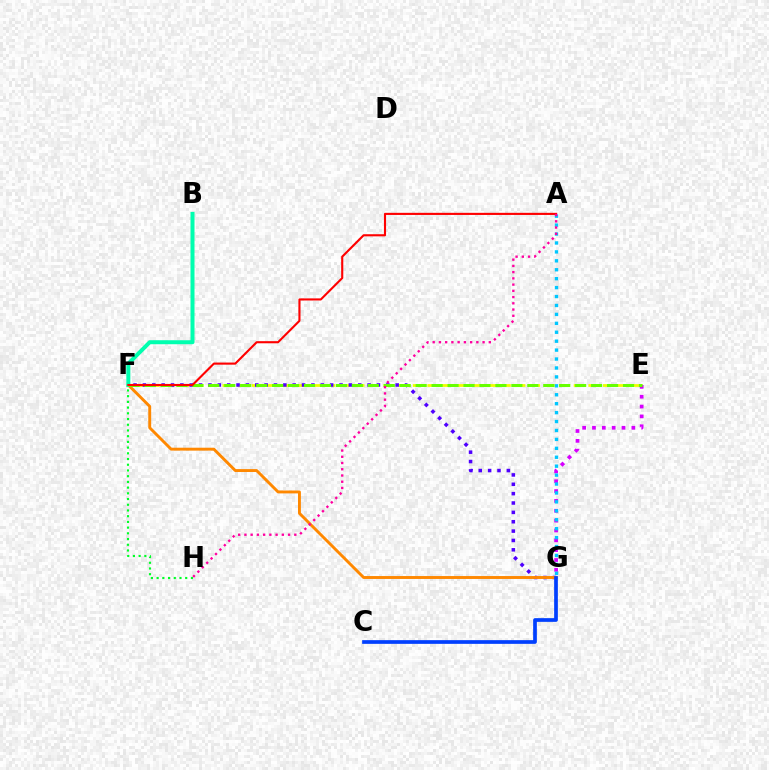{('E', 'F'): [{'color': '#eeff00', 'line_style': 'dashed', 'thickness': 1.99}, {'color': '#66ff00', 'line_style': 'dashed', 'thickness': 2.17}], ('F', 'G'): [{'color': '#4f00ff', 'line_style': 'dotted', 'thickness': 2.54}, {'color': '#ff8800', 'line_style': 'solid', 'thickness': 2.09}], ('F', 'H'): [{'color': '#00ff27', 'line_style': 'dotted', 'thickness': 1.55}], ('E', 'G'): [{'color': '#d600ff', 'line_style': 'dotted', 'thickness': 2.68}], ('B', 'F'): [{'color': '#00ffaf', 'line_style': 'solid', 'thickness': 2.88}], ('C', 'G'): [{'color': '#003fff', 'line_style': 'solid', 'thickness': 2.67}], ('A', 'F'): [{'color': '#ff0000', 'line_style': 'solid', 'thickness': 1.52}], ('A', 'G'): [{'color': '#00c7ff', 'line_style': 'dotted', 'thickness': 2.43}], ('A', 'H'): [{'color': '#ff00a0', 'line_style': 'dotted', 'thickness': 1.69}]}